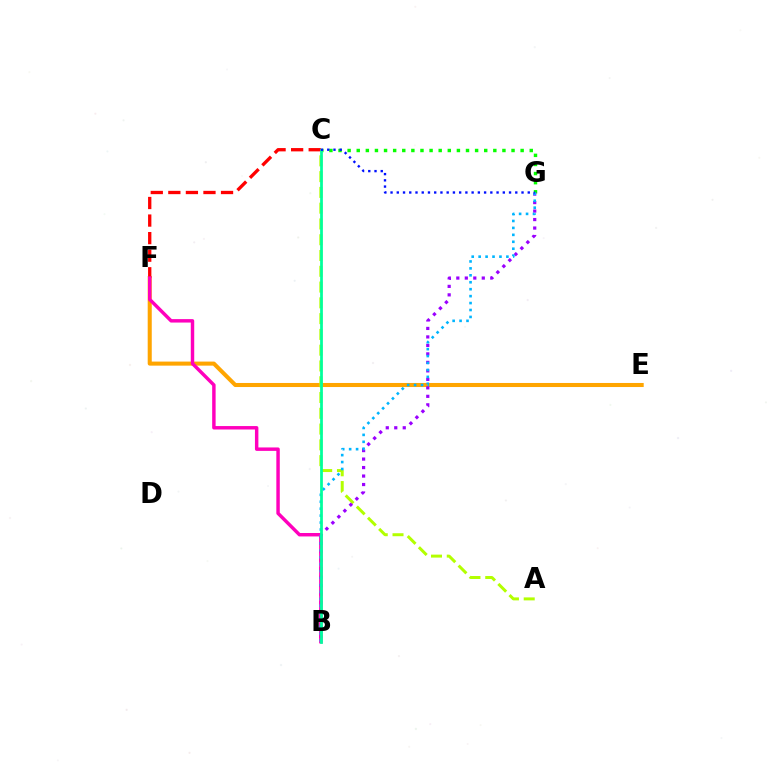{('E', 'F'): [{'color': '#ffa500', 'line_style': 'solid', 'thickness': 2.92}], ('A', 'C'): [{'color': '#b3ff00', 'line_style': 'dashed', 'thickness': 2.14}], ('C', 'F'): [{'color': '#ff0000', 'line_style': 'dashed', 'thickness': 2.39}], ('C', 'G'): [{'color': '#08ff00', 'line_style': 'dotted', 'thickness': 2.47}, {'color': '#0010ff', 'line_style': 'dotted', 'thickness': 1.69}], ('B', 'G'): [{'color': '#9b00ff', 'line_style': 'dotted', 'thickness': 2.31}, {'color': '#00b5ff', 'line_style': 'dotted', 'thickness': 1.88}], ('B', 'F'): [{'color': '#ff00bd', 'line_style': 'solid', 'thickness': 2.48}], ('B', 'C'): [{'color': '#00ff9d', 'line_style': 'solid', 'thickness': 1.98}]}